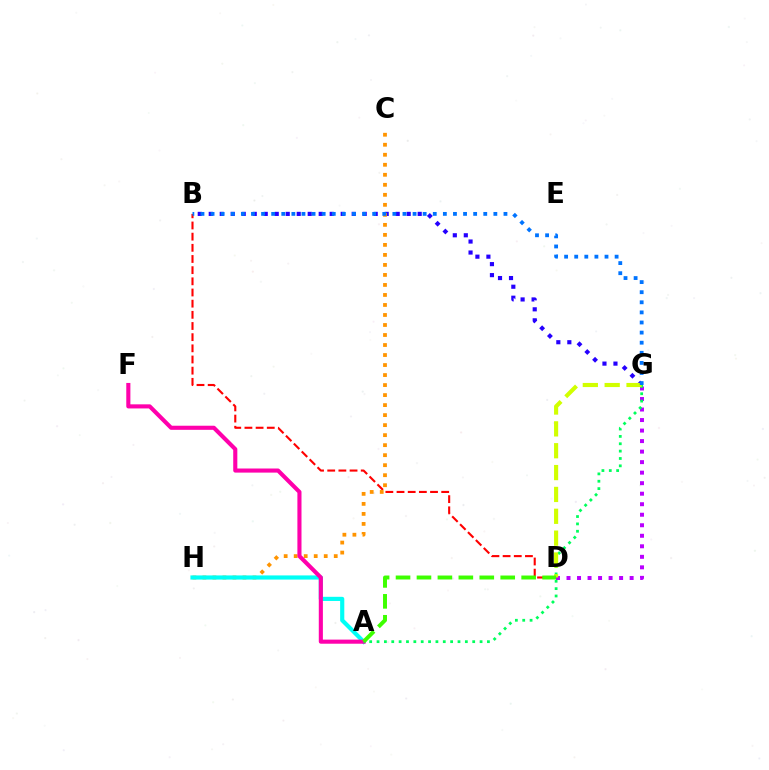{('B', 'G'): [{'color': '#2500ff', 'line_style': 'dotted', 'thickness': 2.99}, {'color': '#0074ff', 'line_style': 'dotted', 'thickness': 2.74}], ('B', 'D'): [{'color': '#ff0000', 'line_style': 'dashed', 'thickness': 1.52}], ('D', 'G'): [{'color': '#b900ff', 'line_style': 'dotted', 'thickness': 2.86}, {'color': '#d1ff00', 'line_style': 'dashed', 'thickness': 2.97}], ('C', 'H'): [{'color': '#ff9400', 'line_style': 'dotted', 'thickness': 2.72}], ('A', 'H'): [{'color': '#00fff6', 'line_style': 'solid', 'thickness': 2.99}], ('A', 'F'): [{'color': '#ff00ac', 'line_style': 'solid', 'thickness': 2.95}], ('A', 'G'): [{'color': '#00ff5c', 'line_style': 'dotted', 'thickness': 2.0}], ('A', 'D'): [{'color': '#3dff00', 'line_style': 'dashed', 'thickness': 2.84}]}